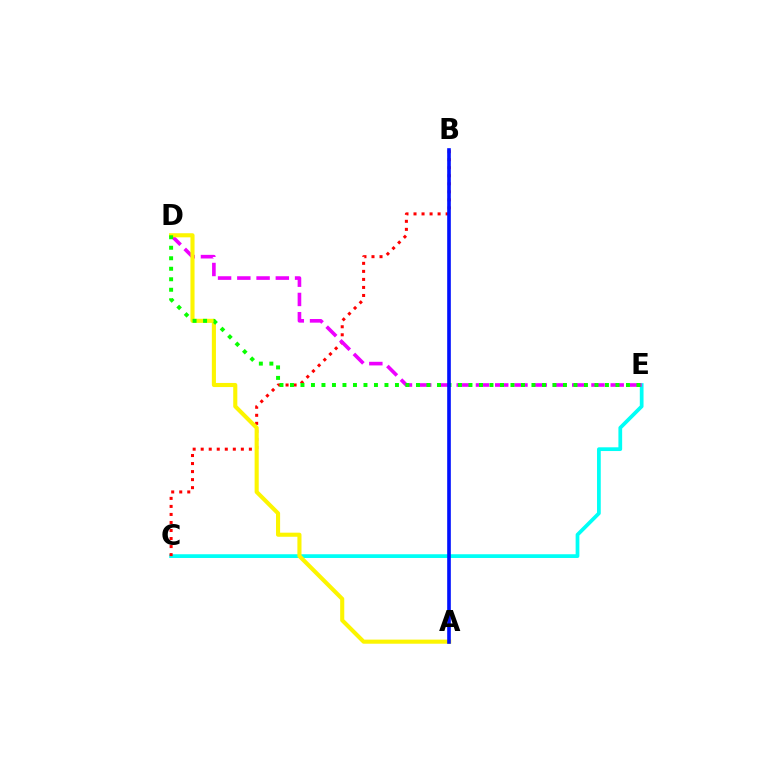{('C', 'E'): [{'color': '#00fff6', 'line_style': 'solid', 'thickness': 2.69}], ('B', 'C'): [{'color': '#ff0000', 'line_style': 'dotted', 'thickness': 2.18}], ('D', 'E'): [{'color': '#ee00ff', 'line_style': 'dashed', 'thickness': 2.62}, {'color': '#08ff00', 'line_style': 'dotted', 'thickness': 2.85}], ('A', 'D'): [{'color': '#fcf500', 'line_style': 'solid', 'thickness': 2.95}], ('A', 'B'): [{'color': '#0010ff', 'line_style': 'solid', 'thickness': 2.61}]}